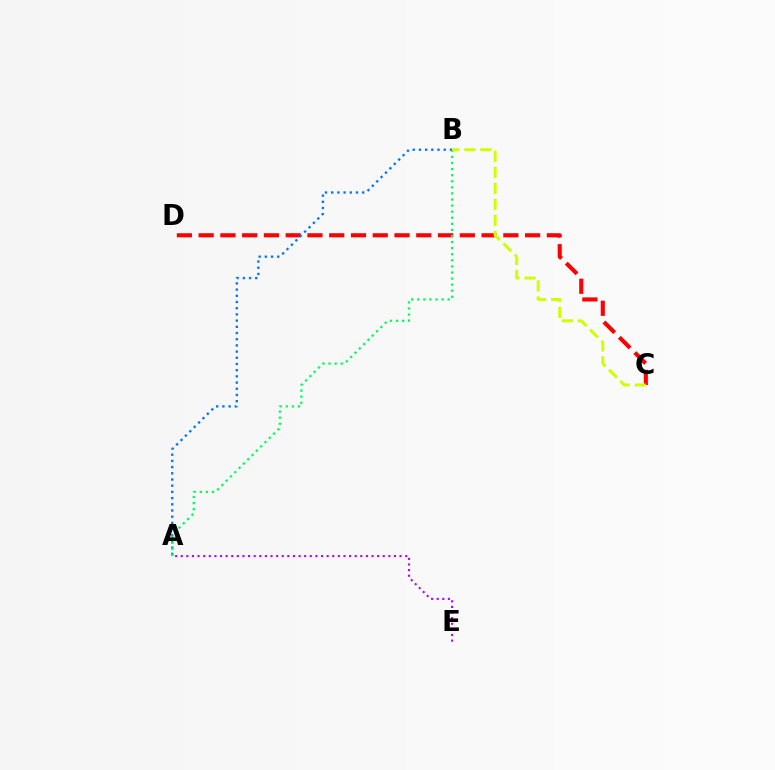{('C', 'D'): [{'color': '#ff0000', 'line_style': 'dashed', 'thickness': 2.96}], ('A', 'B'): [{'color': '#0074ff', 'line_style': 'dotted', 'thickness': 1.68}, {'color': '#00ff5c', 'line_style': 'dotted', 'thickness': 1.65}], ('A', 'E'): [{'color': '#b900ff', 'line_style': 'dotted', 'thickness': 1.52}], ('B', 'C'): [{'color': '#d1ff00', 'line_style': 'dashed', 'thickness': 2.17}]}